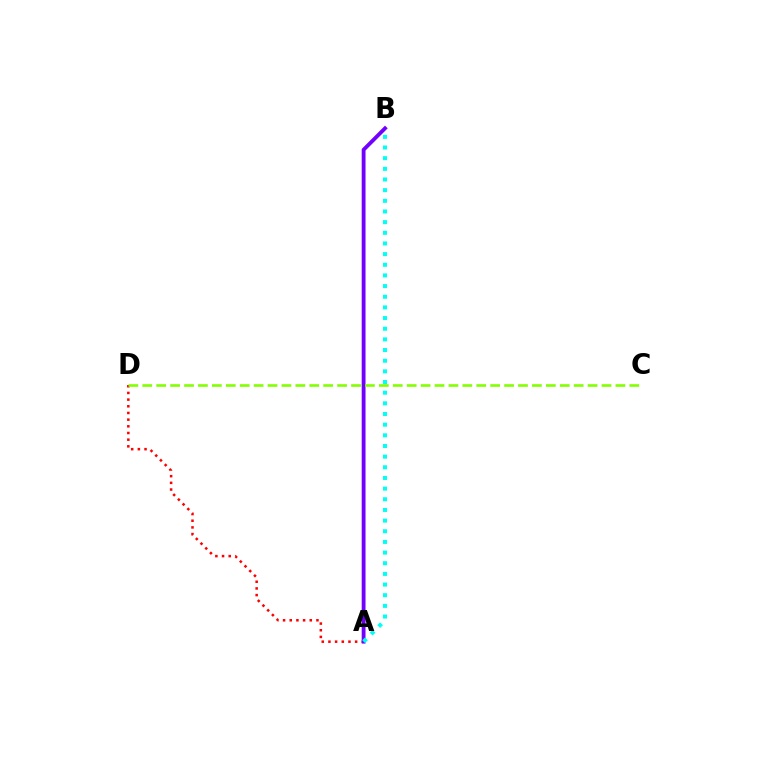{('A', 'D'): [{'color': '#ff0000', 'line_style': 'dotted', 'thickness': 1.81}], ('A', 'B'): [{'color': '#7200ff', 'line_style': 'solid', 'thickness': 2.76}, {'color': '#00fff6', 'line_style': 'dotted', 'thickness': 2.9}], ('C', 'D'): [{'color': '#84ff00', 'line_style': 'dashed', 'thickness': 1.89}]}